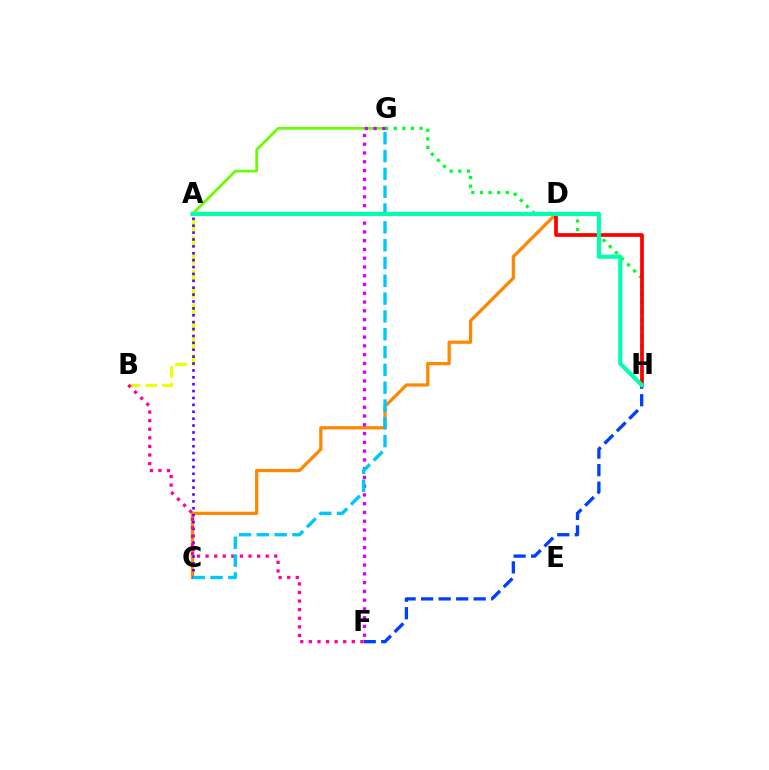{('A', 'G'): [{'color': '#66ff00', 'line_style': 'solid', 'thickness': 1.96}], ('G', 'H'): [{'color': '#00ff27', 'line_style': 'dotted', 'thickness': 2.34}], ('A', 'B'): [{'color': '#eeff00', 'line_style': 'dashed', 'thickness': 2.3}], ('F', 'H'): [{'color': '#003fff', 'line_style': 'dashed', 'thickness': 2.38}], ('C', 'D'): [{'color': '#ff8800', 'line_style': 'solid', 'thickness': 2.34}], ('D', 'H'): [{'color': '#ff0000', 'line_style': 'solid', 'thickness': 2.69}], ('A', 'C'): [{'color': '#4f00ff', 'line_style': 'dotted', 'thickness': 1.87}], ('F', 'G'): [{'color': '#d600ff', 'line_style': 'dotted', 'thickness': 2.38}], ('B', 'F'): [{'color': '#ff00a0', 'line_style': 'dotted', 'thickness': 2.33}], ('C', 'G'): [{'color': '#00c7ff', 'line_style': 'dashed', 'thickness': 2.42}], ('A', 'H'): [{'color': '#00ffaf', 'line_style': 'solid', 'thickness': 2.97}]}